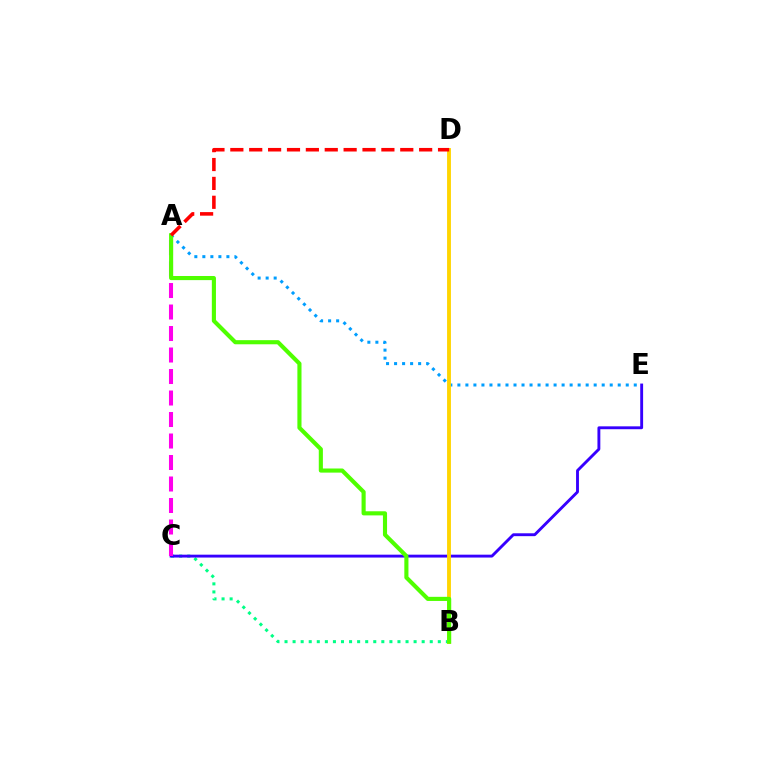{('B', 'C'): [{'color': '#00ff86', 'line_style': 'dotted', 'thickness': 2.19}], ('C', 'E'): [{'color': '#3700ff', 'line_style': 'solid', 'thickness': 2.07}], ('A', 'C'): [{'color': '#ff00ed', 'line_style': 'dashed', 'thickness': 2.92}], ('A', 'E'): [{'color': '#009eff', 'line_style': 'dotted', 'thickness': 2.18}], ('B', 'D'): [{'color': '#ffd500', 'line_style': 'solid', 'thickness': 2.78}], ('A', 'B'): [{'color': '#4fff00', 'line_style': 'solid', 'thickness': 2.96}], ('A', 'D'): [{'color': '#ff0000', 'line_style': 'dashed', 'thickness': 2.57}]}